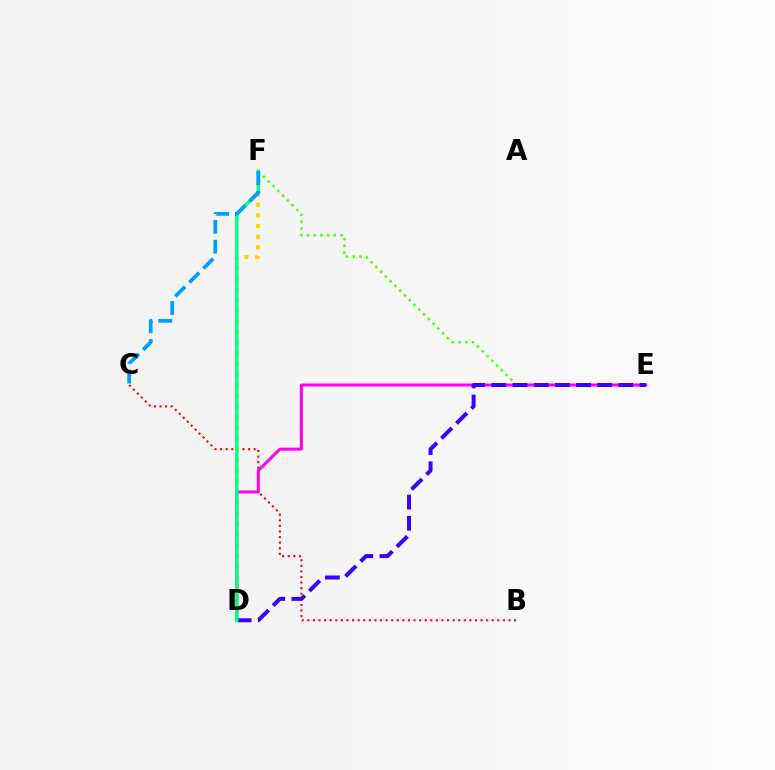{('B', 'C'): [{'color': '#ff0000', 'line_style': 'dotted', 'thickness': 1.52}], ('E', 'F'): [{'color': '#4fff00', 'line_style': 'dotted', 'thickness': 1.83}], ('D', 'F'): [{'color': '#ffd500', 'line_style': 'dotted', 'thickness': 2.88}, {'color': '#00ff86', 'line_style': 'solid', 'thickness': 2.43}], ('D', 'E'): [{'color': '#ff00ed', 'line_style': 'solid', 'thickness': 2.14}, {'color': '#3700ff', 'line_style': 'dashed', 'thickness': 2.87}], ('C', 'F'): [{'color': '#009eff', 'line_style': 'dashed', 'thickness': 2.69}]}